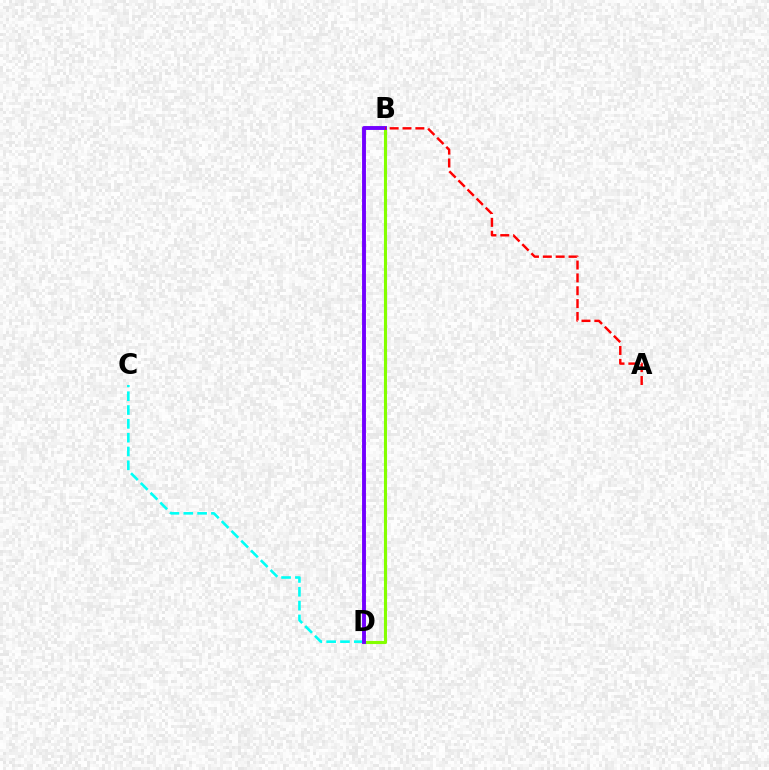{('C', 'D'): [{'color': '#00fff6', 'line_style': 'dashed', 'thickness': 1.88}], ('B', 'D'): [{'color': '#84ff00', 'line_style': 'solid', 'thickness': 2.22}, {'color': '#7200ff', 'line_style': 'solid', 'thickness': 2.8}], ('A', 'B'): [{'color': '#ff0000', 'line_style': 'dashed', 'thickness': 1.75}]}